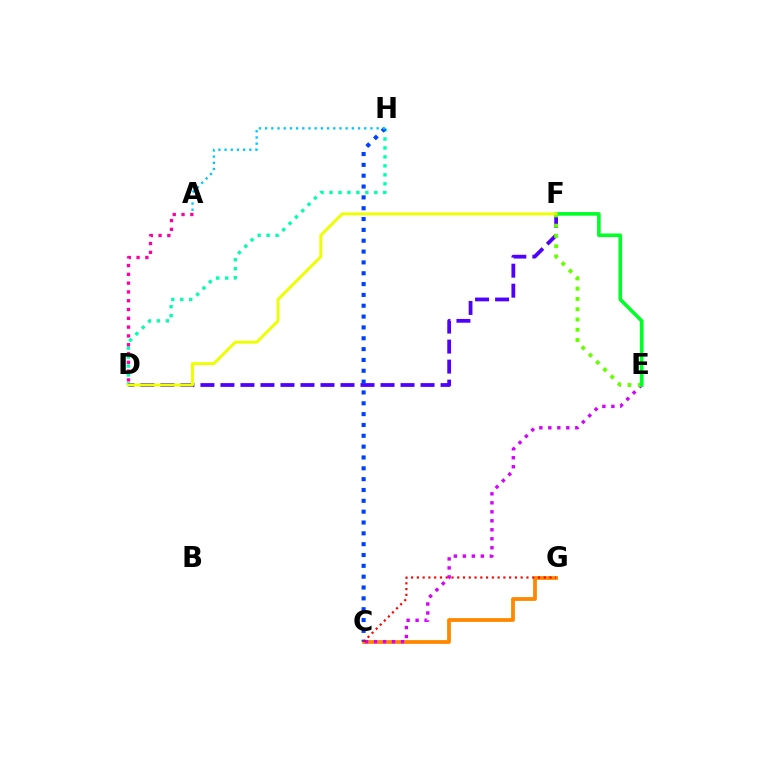{('D', 'H'): [{'color': '#00ffaf', 'line_style': 'dotted', 'thickness': 2.43}], ('C', 'G'): [{'color': '#ff8800', 'line_style': 'solid', 'thickness': 2.72}, {'color': '#ff0000', 'line_style': 'dotted', 'thickness': 1.57}], ('C', 'E'): [{'color': '#d600ff', 'line_style': 'dotted', 'thickness': 2.44}], ('A', 'D'): [{'color': '#ff00a0', 'line_style': 'dotted', 'thickness': 2.39}], ('D', 'F'): [{'color': '#4f00ff', 'line_style': 'dashed', 'thickness': 2.72}, {'color': '#eeff00', 'line_style': 'solid', 'thickness': 2.13}], ('C', 'H'): [{'color': '#003fff', 'line_style': 'dotted', 'thickness': 2.94}], ('E', 'F'): [{'color': '#66ff00', 'line_style': 'dotted', 'thickness': 2.79}, {'color': '#00ff27', 'line_style': 'solid', 'thickness': 2.59}], ('A', 'H'): [{'color': '#00c7ff', 'line_style': 'dotted', 'thickness': 1.68}]}